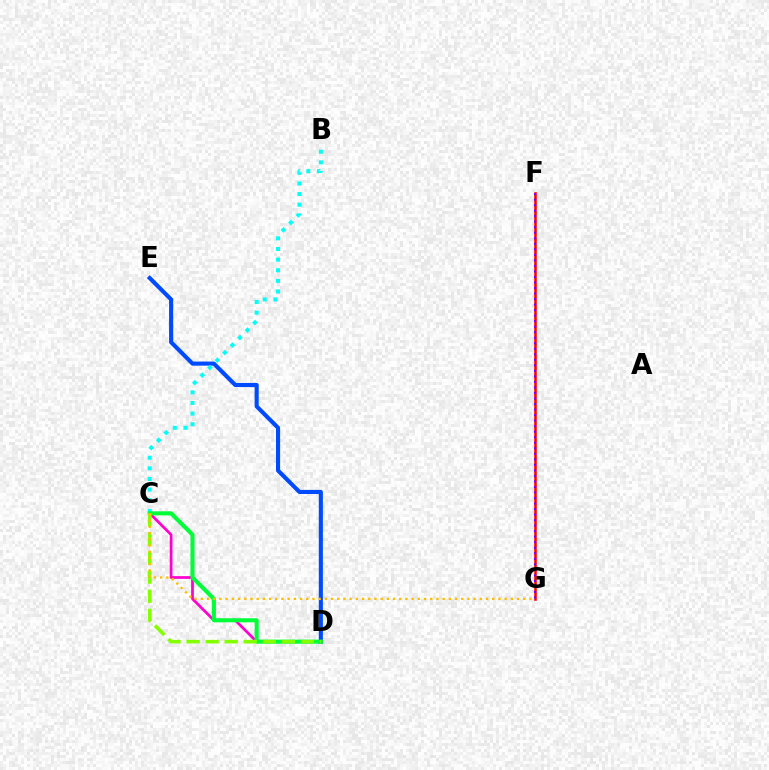{('D', 'E'): [{'color': '#004bff', 'line_style': 'solid', 'thickness': 2.96}], ('B', 'C'): [{'color': '#00fff6', 'line_style': 'dotted', 'thickness': 2.89}], ('C', 'D'): [{'color': '#ff00cf', 'line_style': 'solid', 'thickness': 1.97}, {'color': '#00ff39', 'line_style': 'solid', 'thickness': 2.93}, {'color': '#84ff00', 'line_style': 'dashed', 'thickness': 2.59}], ('F', 'G'): [{'color': '#ff0000', 'line_style': 'solid', 'thickness': 1.84}, {'color': '#7200ff', 'line_style': 'dotted', 'thickness': 1.5}], ('C', 'G'): [{'color': '#ffbd00', 'line_style': 'dotted', 'thickness': 1.68}]}